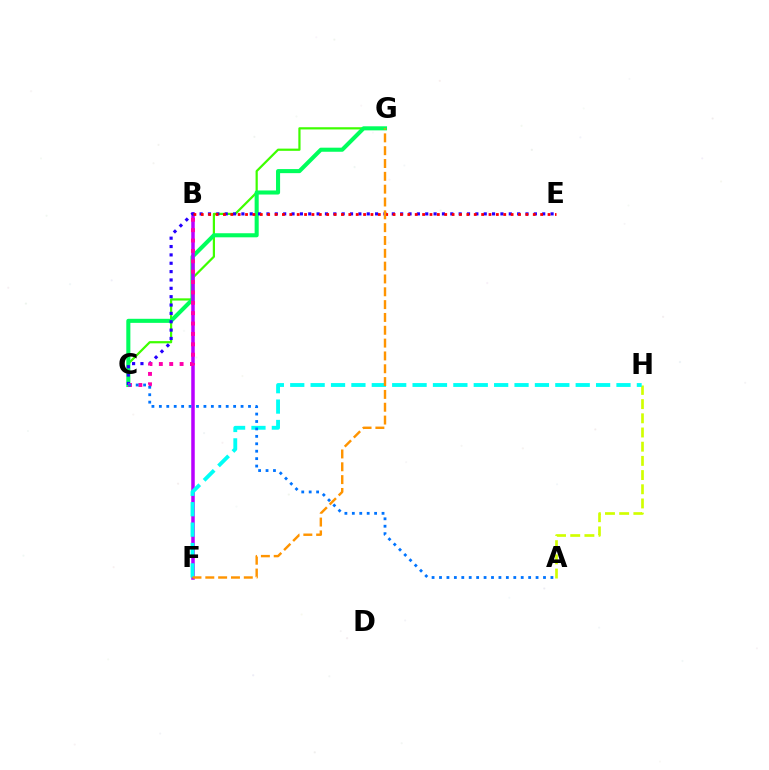{('C', 'G'): [{'color': '#3dff00', 'line_style': 'solid', 'thickness': 1.6}, {'color': '#00ff5c', 'line_style': 'solid', 'thickness': 2.93}], ('B', 'F'): [{'color': '#b900ff', 'line_style': 'solid', 'thickness': 2.53}], ('A', 'H'): [{'color': '#d1ff00', 'line_style': 'dashed', 'thickness': 1.93}], ('F', 'H'): [{'color': '#00fff6', 'line_style': 'dashed', 'thickness': 2.77}], ('C', 'E'): [{'color': '#2500ff', 'line_style': 'dotted', 'thickness': 2.27}], ('B', 'E'): [{'color': '#ff0000', 'line_style': 'dotted', 'thickness': 2.0}], ('B', 'C'): [{'color': '#ff00ac', 'line_style': 'dotted', 'thickness': 2.82}], ('A', 'C'): [{'color': '#0074ff', 'line_style': 'dotted', 'thickness': 2.02}], ('F', 'G'): [{'color': '#ff9400', 'line_style': 'dashed', 'thickness': 1.74}]}